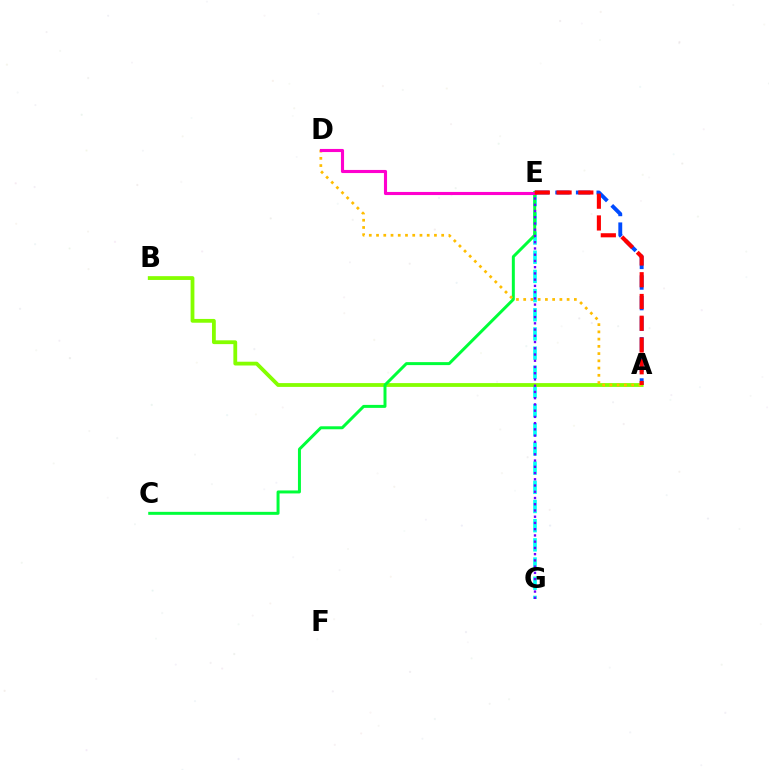{('A', 'E'): [{'color': '#004bff', 'line_style': 'dashed', 'thickness': 2.8}, {'color': '#ff0000', 'line_style': 'dashed', 'thickness': 2.96}], ('E', 'G'): [{'color': '#00fff6', 'line_style': 'dashed', 'thickness': 2.6}, {'color': '#7200ff', 'line_style': 'dotted', 'thickness': 1.7}], ('A', 'B'): [{'color': '#84ff00', 'line_style': 'solid', 'thickness': 2.73}], ('C', 'E'): [{'color': '#00ff39', 'line_style': 'solid', 'thickness': 2.14}], ('A', 'D'): [{'color': '#ffbd00', 'line_style': 'dotted', 'thickness': 1.97}], ('D', 'E'): [{'color': '#ff00cf', 'line_style': 'solid', 'thickness': 2.24}]}